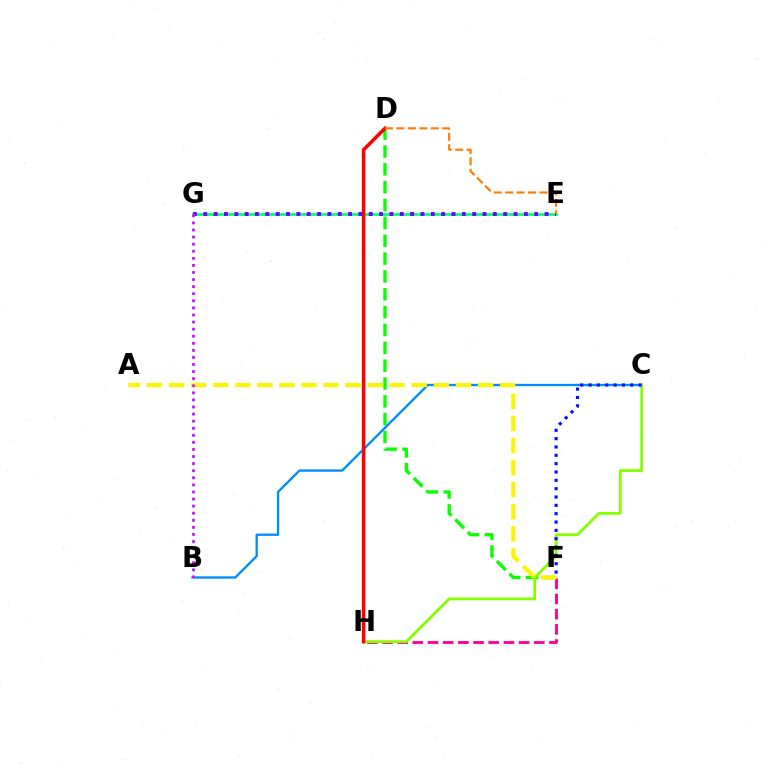{('D', 'F'): [{'color': '#08ff00', 'line_style': 'dashed', 'thickness': 2.42}], ('E', 'G'): [{'color': '#00ff74', 'line_style': 'solid', 'thickness': 1.95}, {'color': '#7200ff', 'line_style': 'dotted', 'thickness': 2.81}], ('F', 'H'): [{'color': '#ff0094', 'line_style': 'dashed', 'thickness': 2.06}], ('B', 'C'): [{'color': '#008cff', 'line_style': 'solid', 'thickness': 1.68}], ('C', 'H'): [{'color': '#84ff00', 'line_style': 'solid', 'thickness': 2.0}], ('B', 'G'): [{'color': '#00fff6', 'line_style': 'dotted', 'thickness': 1.93}, {'color': '#ee00ff', 'line_style': 'dotted', 'thickness': 1.92}], ('A', 'F'): [{'color': '#fcf500', 'line_style': 'dashed', 'thickness': 3.0}], ('C', 'F'): [{'color': '#0010ff', 'line_style': 'dotted', 'thickness': 2.27}], ('D', 'H'): [{'color': '#ff0000', 'line_style': 'solid', 'thickness': 2.54}], ('D', 'E'): [{'color': '#ff7c00', 'line_style': 'dashed', 'thickness': 1.56}]}